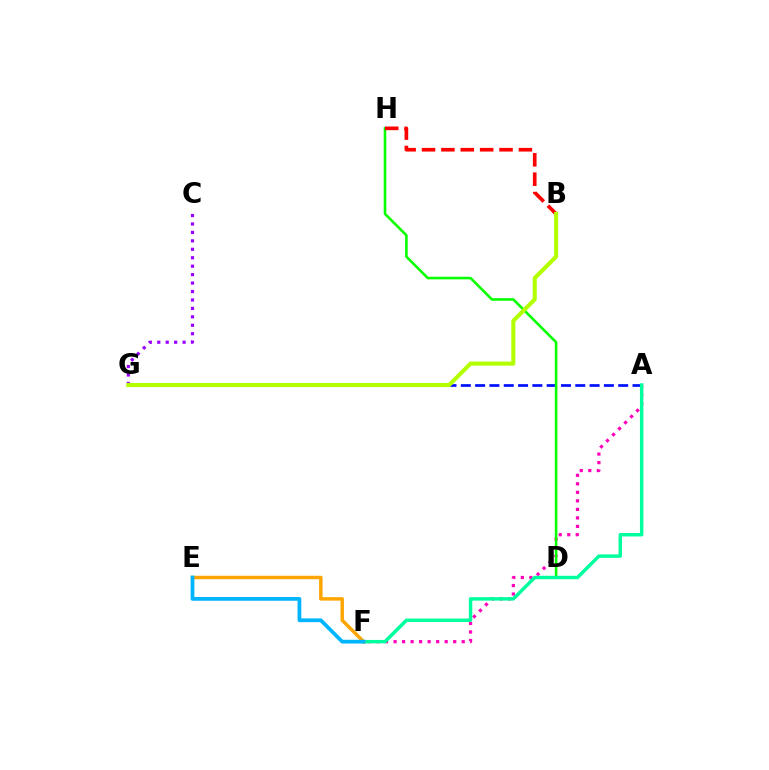{('A', 'G'): [{'color': '#0010ff', 'line_style': 'dashed', 'thickness': 1.94}], ('A', 'F'): [{'color': '#ff00bd', 'line_style': 'dotted', 'thickness': 2.31}, {'color': '#00ff9d', 'line_style': 'solid', 'thickness': 2.49}], ('C', 'G'): [{'color': '#9b00ff', 'line_style': 'dotted', 'thickness': 2.29}], ('D', 'H'): [{'color': '#08ff00', 'line_style': 'solid', 'thickness': 1.87}], ('B', 'H'): [{'color': '#ff0000', 'line_style': 'dashed', 'thickness': 2.63}], ('B', 'G'): [{'color': '#b3ff00', 'line_style': 'solid', 'thickness': 2.94}], ('E', 'F'): [{'color': '#ffa500', 'line_style': 'solid', 'thickness': 2.5}, {'color': '#00b5ff', 'line_style': 'solid', 'thickness': 2.7}]}